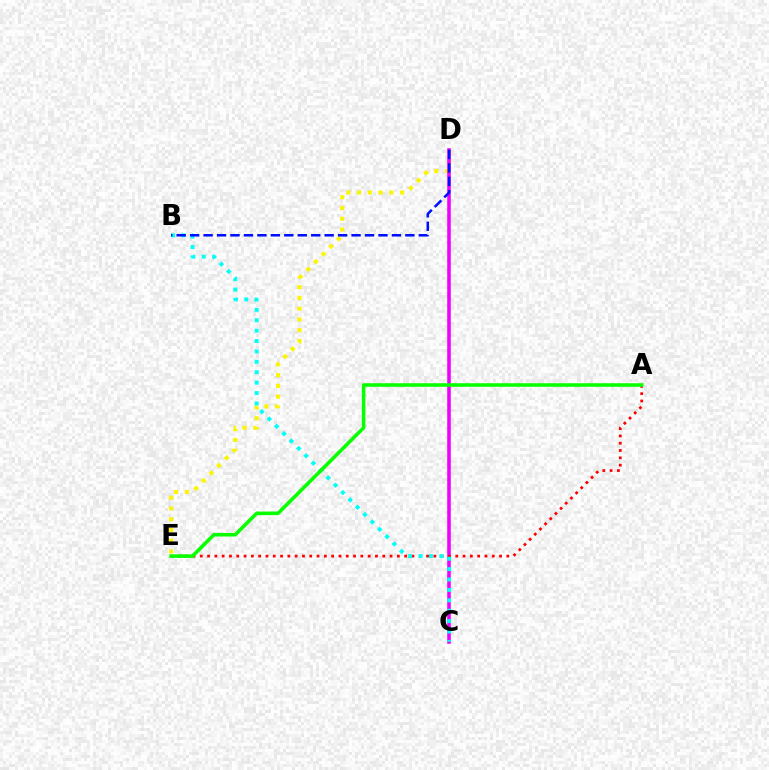{('D', 'E'): [{'color': '#fcf500', 'line_style': 'dotted', 'thickness': 2.92}], ('C', 'D'): [{'color': '#ee00ff', 'line_style': 'solid', 'thickness': 2.56}], ('A', 'E'): [{'color': '#ff0000', 'line_style': 'dotted', 'thickness': 1.98}, {'color': '#08ff00', 'line_style': 'solid', 'thickness': 2.56}], ('B', 'C'): [{'color': '#00fff6', 'line_style': 'dotted', 'thickness': 2.83}], ('B', 'D'): [{'color': '#0010ff', 'line_style': 'dashed', 'thickness': 1.83}]}